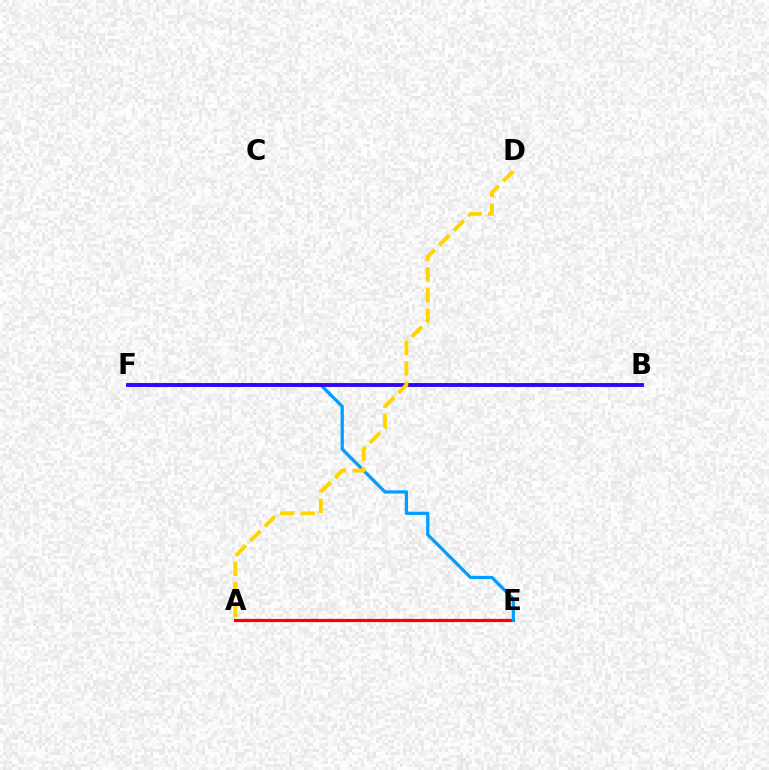{('B', 'F'): [{'color': '#ff00ed', 'line_style': 'dotted', 'thickness': 1.84}, {'color': '#00ff86', 'line_style': 'solid', 'thickness': 2.9}, {'color': '#4fff00', 'line_style': 'dotted', 'thickness': 2.85}, {'color': '#3700ff', 'line_style': 'solid', 'thickness': 2.72}], ('A', 'E'): [{'color': '#ff0000', 'line_style': 'solid', 'thickness': 2.31}], ('E', 'F'): [{'color': '#009eff', 'line_style': 'solid', 'thickness': 2.34}], ('A', 'D'): [{'color': '#ffd500', 'line_style': 'dashed', 'thickness': 2.8}]}